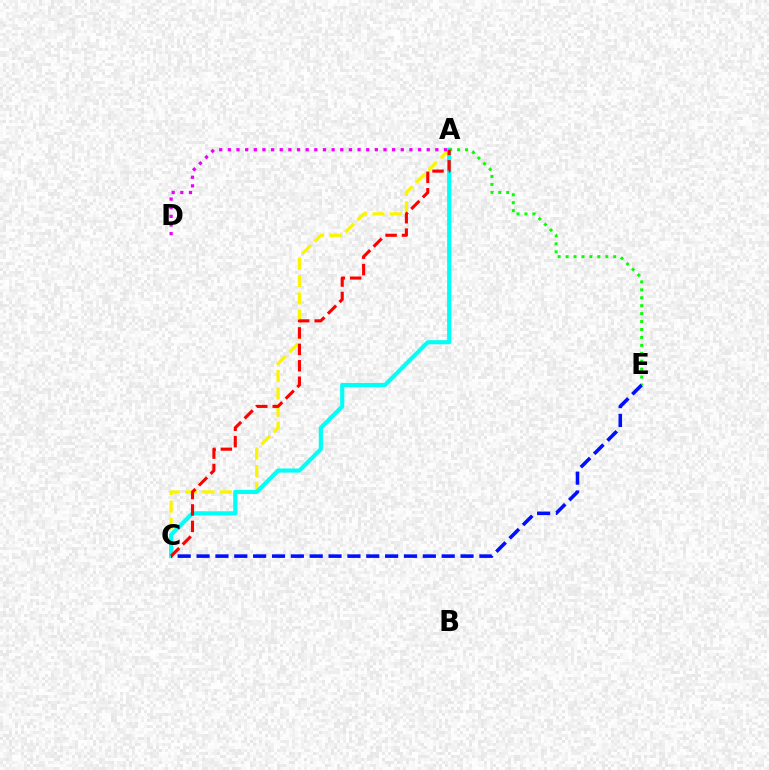{('A', 'C'): [{'color': '#fcf500', 'line_style': 'dashed', 'thickness': 2.35}, {'color': '#00fff6', 'line_style': 'solid', 'thickness': 2.98}, {'color': '#ff0000', 'line_style': 'dashed', 'thickness': 2.23}], ('A', 'D'): [{'color': '#ee00ff', 'line_style': 'dotted', 'thickness': 2.35}], ('A', 'E'): [{'color': '#08ff00', 'line_style': 'dotted', 'thickness': 2.16}], ('C', 'E'): [{'color': '#0010ff', 'line_style': 'dashed', 'thickness': 2.56}]}